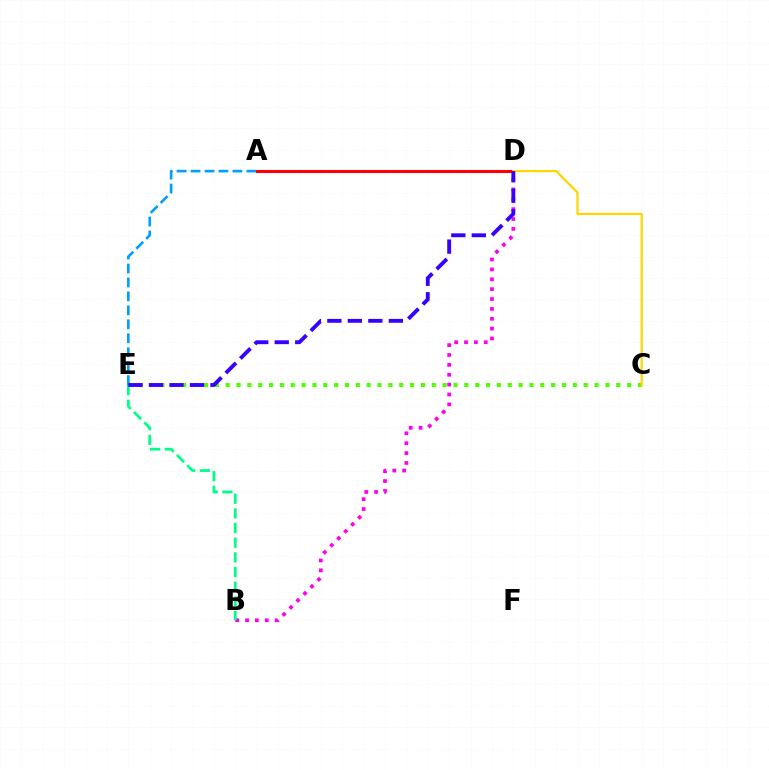{('B', 'D'): [{'color': '#ff00ed', 'line_style': 'dotted', 'thickness': 2.68}], ('C', 'E'): [{'color': '#4fff00', 'line_style': 'dotted', 'thickness': 2.95}], ('A', 'D'): [{'color': '#ff0000', 'line_style': 'solid', 'thickness': 2.22}], ('C', 'D'): [{'color': '#ffd500', 'line_style': 'solid', 'thickness': 1.58}], ('B', 'E'): [{'color': '#00ff86', 'line_style': 'dashed', 'thickness': 1.99}], ('A', 'E'): [{'color': '#009eff', 'line_style': 'dashed', 'thickness': 1.9}], ('D', 'E'): [{'color': '#3700ff', 'line_style': 'dashed', 'thickness': 2.78}]}